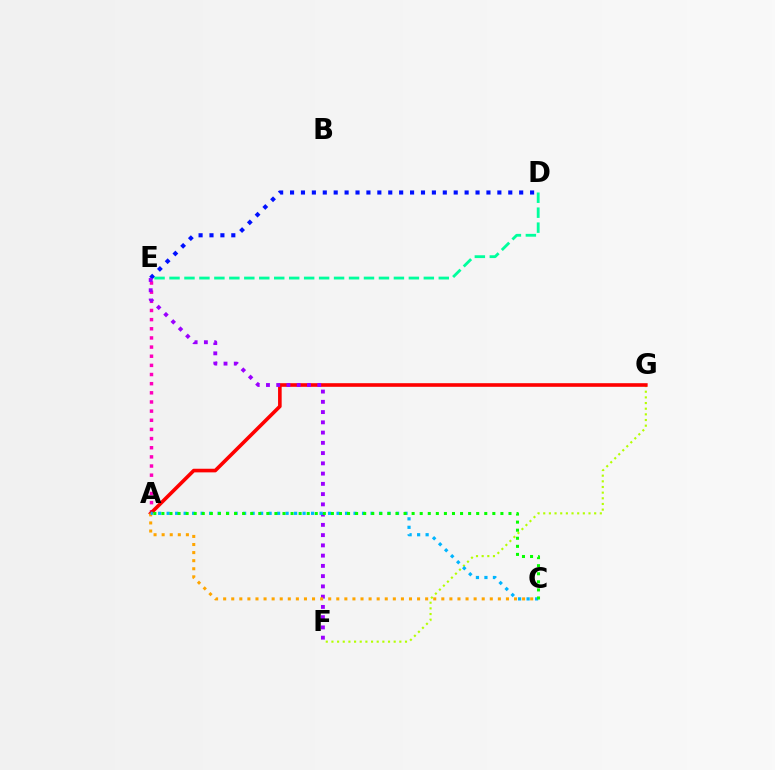{('D', 'E'): [{'color': '#0010ff', 'line_style': 'dotted', 'thickness': 2.96}, {'color': '#00ff9d', 'line_style': 'dashed', 'thickness': 2.03}], ('A', 'E'): [{'color': '#ff00bd', 'line_style': 'dotted', 'thickness': 2.49}], ('F', 'G'): [{'color': '#b3ff00', 'line_style': 'dotted', 'thickness': 1.54}], ('A', 'G'): [{'color': '#ff0000', 'line_style': 'solid', 'thickness': 2.6}], ('E', 'F'): [{'color': '#9b00ff', 'line_style': 'dotted', 'thickness': 2.79}], ('A', 'C'): [{'color': '#ffa500', 'line_style': 'dotted', 'thickness': 2.2}, {'color': '#00b5ff', 'line_style': 'dotted', 'thickness': 2.31}, {'color': '#08ff00', 'line_style': 'dotted', 'thickness': 2.19}]}